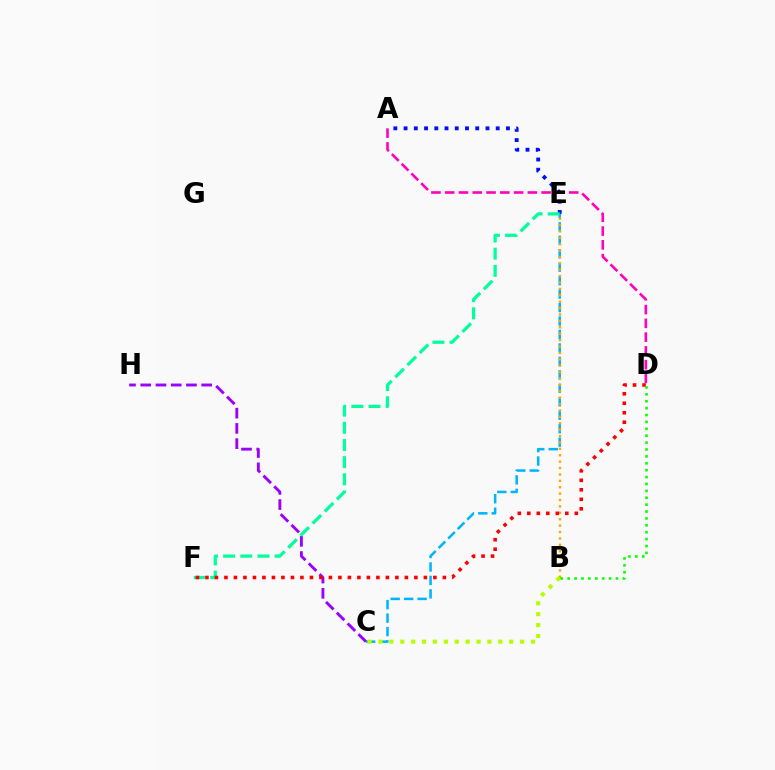{('C', 'E'): [{'color': '#00b5ff', 'line_style': 'dashed', 'thickness': 1.83}], ('A', 'D'): [{'color': '#ff00bd', 'line_style': 'dashed', 'thickness': 1.87}], ('B', 'E'): [{'color': '#ffa500', 'line_style': 'dotted', 'thickness': 1.74}], ('C', 'H'): [{'color': '#9b00ff', 'line_style': 'dashed', 'thickness': 2.07}], ('A', 'E'): [{'color': '#0010ff', 'line_style': 'dotted', 'thickness': 2.78}], ('E', 'F'): [{'color': '#00ff9d', 'line_style': 'dashed', 'thickness': 2.33}], ('D', 'F'): [{'color': '#ff0000', 'line_style': 'dotted', 'thickness': 2.58}], ('B', 'C'): [{'color': '#b3ff00', 'line_style': 'dotted', 'thickness': 2.96}], ('B', 'D'): [{'color': '#08ff00', 'line_style': 'dotted', 'thickness': 1.87}]}